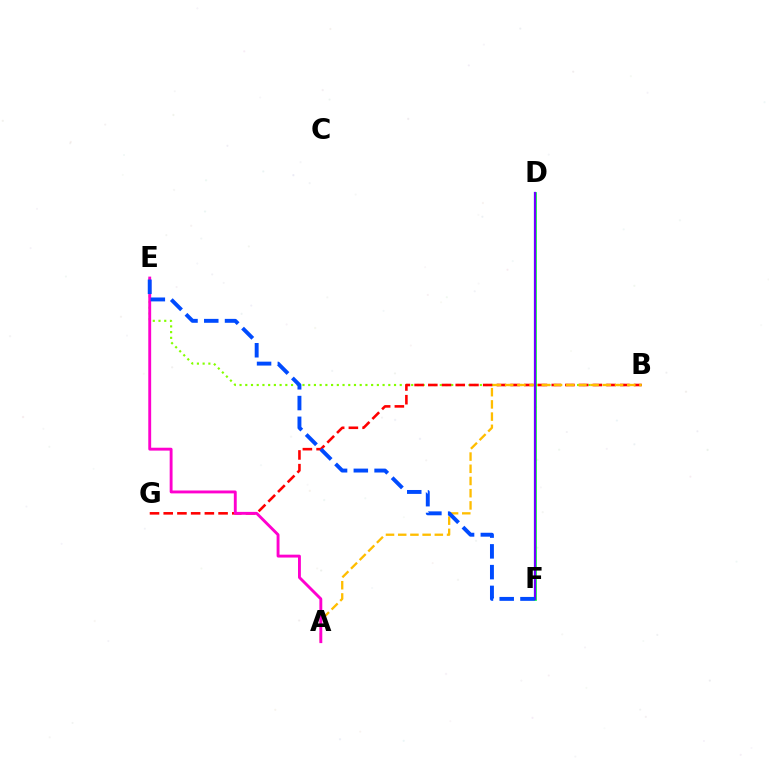{('B', 'E'): [{'color': '#84ff00', 'line_style': 'dotted', 'thickness': 1.55}], ('B', 'G'): [{'color': '#ff0000', 'line_style': 'dashed', 'thickness': 1.86}], ('A', 'B'): [{'color': '#ffbd00', 'line_style': 'dashed', 'thickness': 1.66}], ('D', 'F'): [{'color': '#00fff6', 'line_style': 'solid', 'thickness': 1.57}, {'color': '#00ff39', 'line_style': 'solid', 'thickness': 1.95}, {'color': '#7200ff', 'line_style': 'solid', 'thickness': 1.57}], ('A', 'E'): [{'color': '#ff00cf', 'line_style': 'solid', 'thickness': 2.08}], ('E', 'F'): [{'color': '#004bff', 'line_style': 'dashed', 'thickness': 2.82}]}